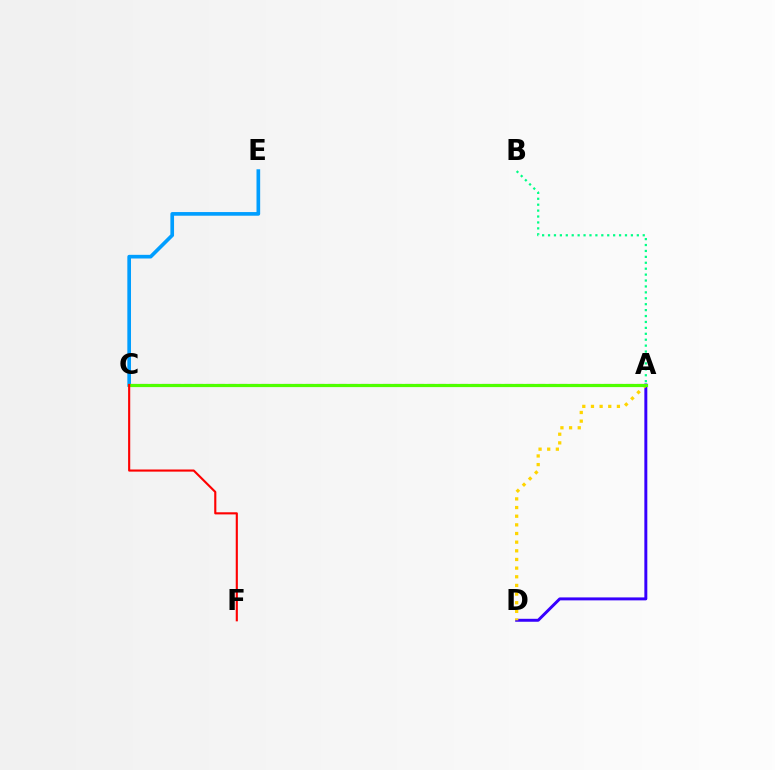{('C', 'E'): [{'color': '#009eff', 'line_style': 'solid', 'thickness': 2.63}], ('A', 'D'): [{'color': '#3700ff', 'line_style': 'solid', 'thickness': 2.13}, {'color': '#ffd500', 'line_style': 'dotted', 'thickness': 2.35}], ('A', 'B'): [{'color': '#00ff86', 'line_style': 'dotted', 'thickness': 1.61}], ('A', 'C'): [{'color': '#ff00ed', 'line_style': 'dashed', 'thickness': 1.5}, {'color': '#4fff00', 'line_style': 'solid', 'thickness': 2.3}], ('C', 'F'): [{'color': '#ff0000', 'line_style': 'solid', 'thickness': 1.53}]}